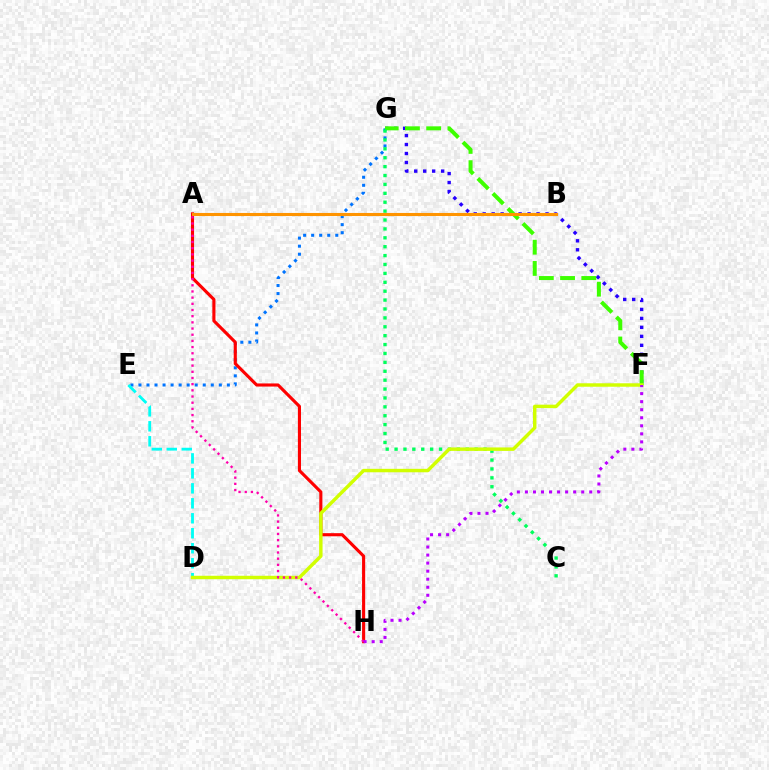{('E', 'G'): [{'color': '#0074ff', 'line_style': 'dotted', 'thickness': 2.18}], ('A', 'H'): [{'color': '#ff0000', 'line_style': 'solid', 'thickness': 2.24}, {'color': '#ff00ac', 'line_style': 'dotted', 'thickness': 1.68}], ('F', 'G'): [{'color': '#2500ff', 'line_style': 'dotted', 'thickness': 2.44}, {'color': '#3dff00', 'line_style': 'dashed', 'thickness': 2.88}], ('C', 'G'): [{'color': '#00ff5c', 'line_style': 'dotted', 'thickness': 2.42}], ('D', 'E'): [{'color': '#00fff6', 'line_style': 'dashed', 'thickness': 2.03}], ('A', 'B'): [{'color': '#ff9400', 'line_style': 'solid', 'thickness': 2.22}], ('D', 'F'): [{'color': '#d1ff00', 'line_style': 'solid', 'thickness': 2.49}], ('F', 'H'): [{'color': '#b900ff', 'line_style': 'dotted', 'thickness': 2.18}]}